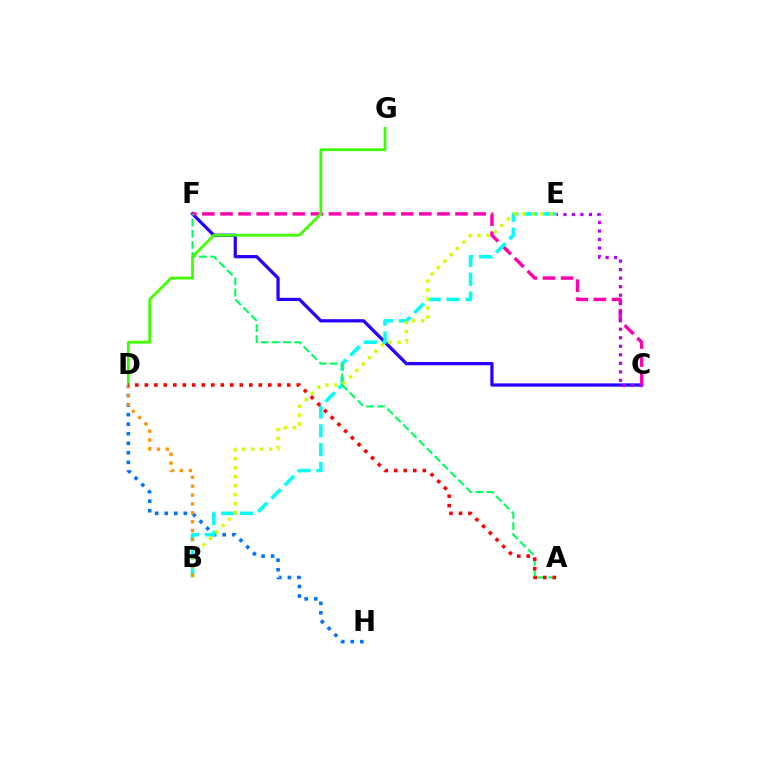{('C', 'F'): [{'color': '#2500ff', 'line_style': 'solid', 'thickness': 2.34}, {'color': '#ff00ac', 'line_style': 'dashed', 'thickness': 2.46}], ('D', 'H'): [{'color': '#0074ff', 'line_style': 'dotted', 'thickness': 2.59}], ('B', 'E'): [{'color': '#00fff6', 'line_style': 'dashed', 'thickness': 2.56}, {'color': '#d1ff00', 'line_style': 'dotted', 'thickness': 2.44}], ('C', 'E'): [{'color': '#b900ff', 'line_style': 'dotted', 'thickness': 2.31}], ('B', 'D'): [{'color': '#ff9400', 'line_style': 'dotted', 'thickness': 2.42}], ('A', 'F'): [{'color': '#00ff5c', 'line_style': 'dashed', 'thickness': 1.51}], ('D', 'G'): [{'color': '#3dff00', 'line_style': 'solid', 'thickness': 1.98}], ('A', 'D'): [{'color': '#ff0000', 'line_style': 'dotted', 'thickness': 2.58}]}